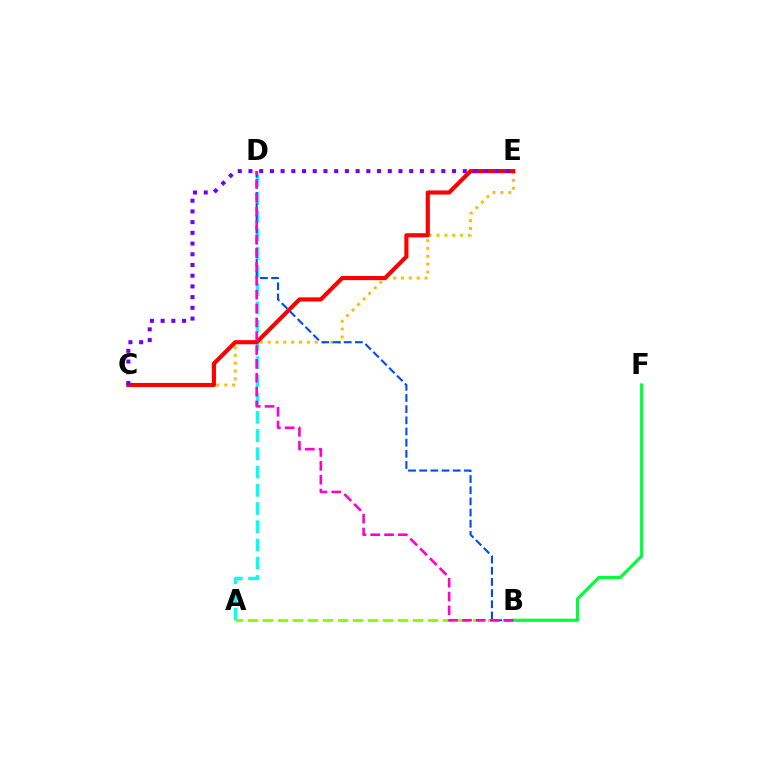{('B', 'F'): [{'color': '#00ff39', 'line_style': 'solid', 'thickness': 2.28}], ('A', 'D'): [{'color': '#00fff6', 'line_style': 'dashed', 'thickness': 2.48}], ('C', 'E'): [{'color': '#ffbd00', 'line_style': 'dotted', 'thickness': 2.13}, {'color': '#ff0000', 'line_style': 'solid', 'thickness': 2.97}, {'color': '#7200ff', 'line_style': 'dotted', 'thickness': 2.91}], ('A', 'B'): [{'color': '#84ff00', 'line_style': 'dashed', 'thickness': 2.04}], ('B', 'D'): [{'color': '#004bff', 'line_style': 'dashed', 'thickness': 1.52}, {'color': '#ff00cf', 'line_style': 'dashed', 'thickness': 1.88}]}